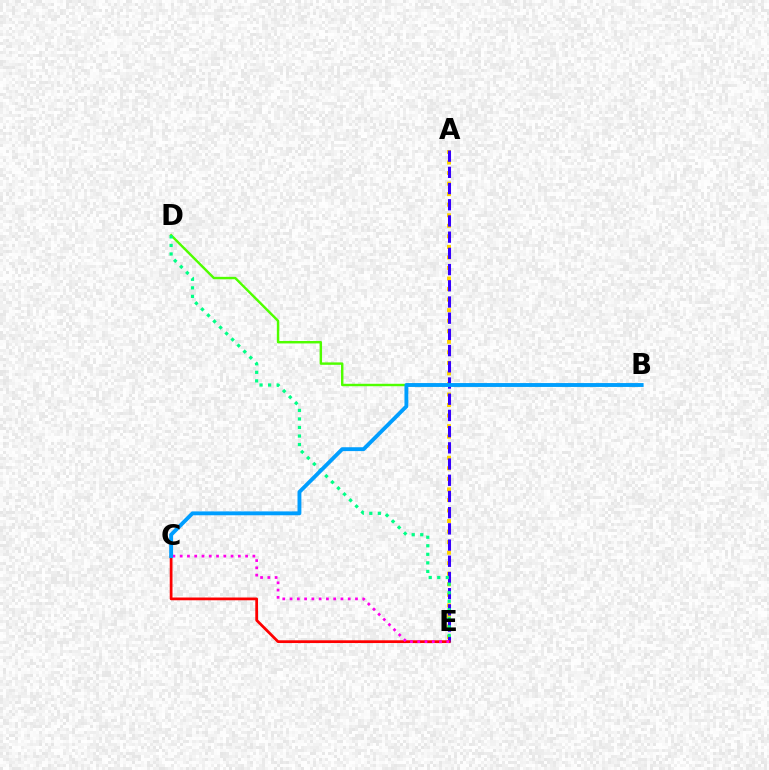{('A', 'E'): [{'color': '#ffd500', 'line_style': 'dotted', 'thickness': 2.86}, {'color': '#3700ff', 'line_style': 'dashed', 'thickness': 2.2}], ('C', 'E'): [{'color': '#ff0000', 'line_style': 'solid', 'thickness': 1.98}, {'color': '#ff00ed', 'line_style': 'dotted', 'thickness': 1.98}], ('B', 'D'): [{'color': '#4fff00', 'line_style': 'solid', 'thickness': 1.75}], ('D', 'E'): [{'color': '#00ff86', 'line_style': 'dotted', 'thickness': 2.32}], ('B', 'C'): [{'color': '#009eff', 'line_style': 'solid', 'thickness': 2.78}]}